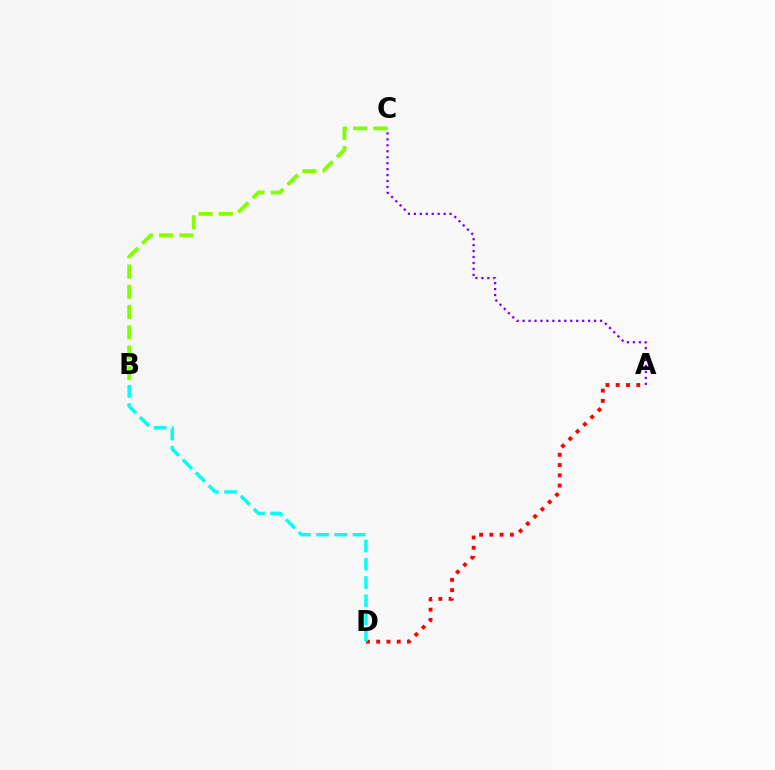{('A', 'D'): [{'color': '#ff0000', 'line_style': 'dotted', 'thickness': 2.79}], ('A', 'C'): [{'color': '#7200ff', 'line_style': 'dotted', 'thickness': 1.62}], ('B', 'D'): [{'color': '#00fff6', 'line_style': 'dashed', 'thickness': 2.48}], ('B', 'C'): [{'color': '#84ff00', 'line_style': 'dashed', 'thickness': 2.75}]}